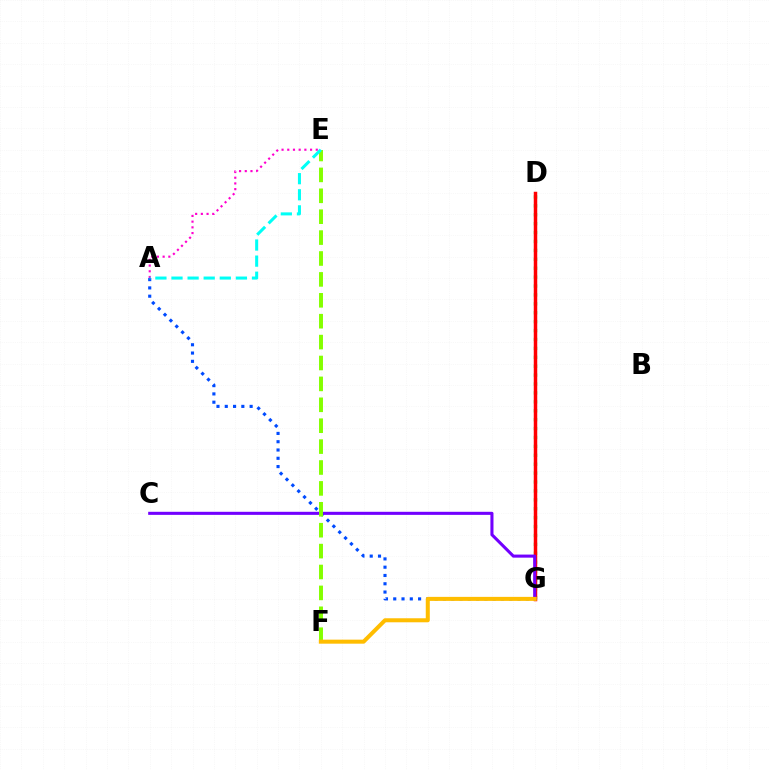{('D', 'G'): [{'color': '#00ff39', 'line_style': 'dotted', 'thickness': 2.42}, {'color': '#ff0000', 'line_style': 'solid', 'thickness': 2.51}], ('A', 'G'): [{'color': '#004bff', 'line_style': 'dotted', 'thickness': 2.25}], ('C', 'G'): [{'color': '#7200ff', 'line_style': 'solid', 'thickness': 2.21}], ('E', 'F'): [{'color': '#84ff00', 'line_style': 'dashed', 'thickness': 2.84}], ('A', 'E'): [{'color': '#ff00cf', 'line_style': 'dotted', 'thickness': 1.55}, {'color': '#00fff6', 'line_style': 'dashed', 'thickness': 2.19}], ('F', 'G'): [{'color': '#ffbd00', 'line_style': 'solid', 'thickness': 2.9}]}